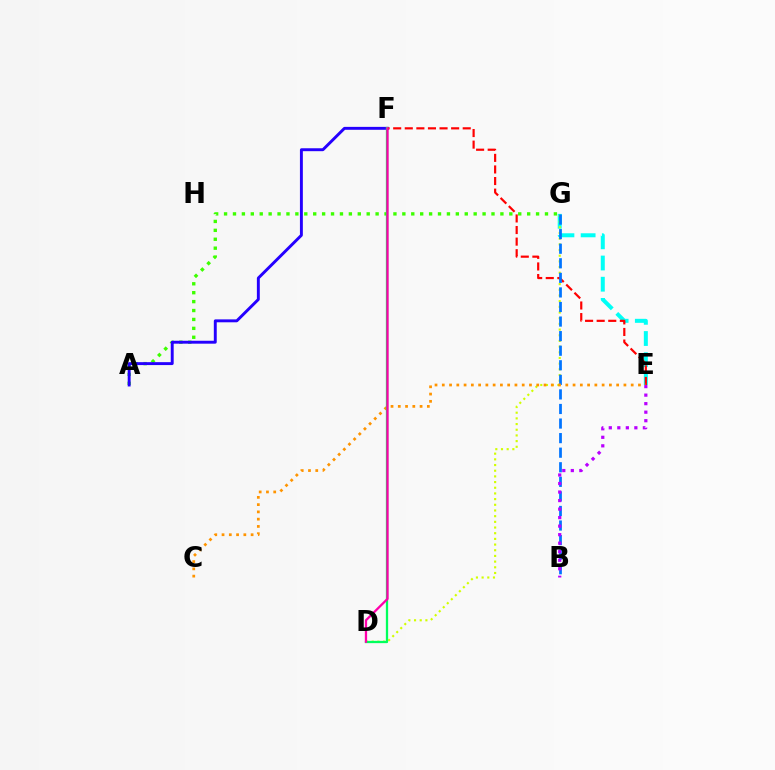{('A', 'G'): [{'color': '#3dff00', 'line_style': 'dotted', 'thickness': 2.42}], ('A', 'F'): [{'color': '#2500ff', 'line_style': 'solid', 'thickness': 2.1}], ('E', 'G'): [{'color': '#00fff6', 'line_style': 'dashed', 'thickness': 2.88}], ('D', 'G'): [{'color': '#d1ff00', 'line_style': 'dotted', 'thickness': 1.54}], ('E', 'F'): [{'color': '#ff0000', 'line_style': 'dashed', 'thickness': 1.57}], ('B', 'G'): [{'color': '#0074ff', 'line_style': 'dashed', 'thickness': 1.98}], ('C', 'E'): [{'color': '#ff9400', 'line_style': 'dotted', 'thickness': 1.97}], ('B', 'E'): [{'color': '#b900ff', 'line_style': 'dotted', 'thickness': 2.32}], ('D', 'F'): [{'color': '#00ff5c', 'line_style': 'solid', 'thickness': 1.65}, {'color': '#ff00ac', 'line_style': 'solid', 'thickness': 1.65}]}